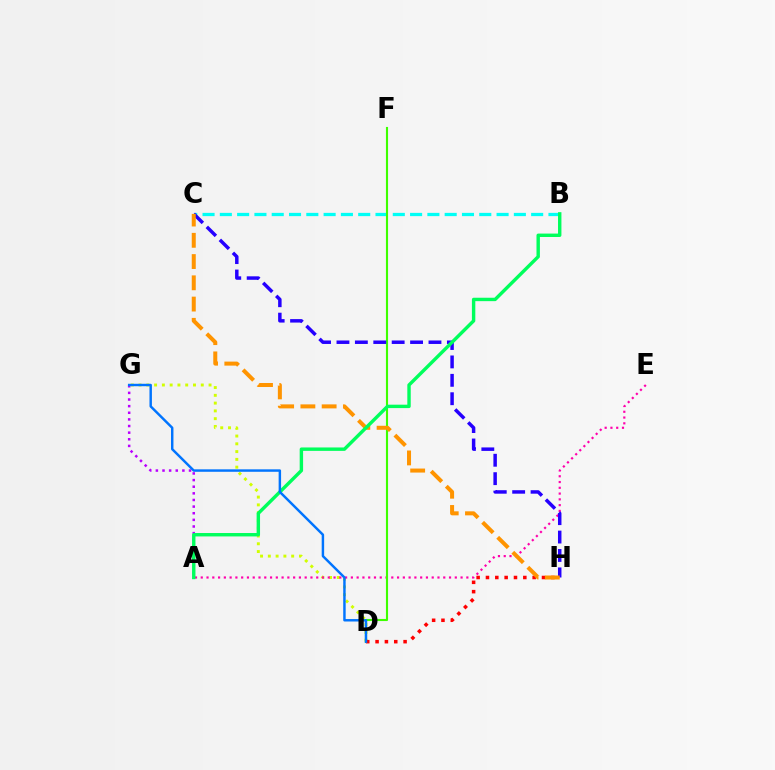{('B', 'C'): [{'color': '#00fff6', 'line_style': 'dashed', 'thickness': 2.35}], ('D', 'G'): [{'color': '#d1ff00', 'line_style': 'dotted', 'thickness': 2.11}, {'color': '#0074ff', 'line_style': 'solid', 'thickness': 1.76}], ('A', 'E'): [{'color': '#ff00ac', 'line_style': 'dotted', 'thickness': 1.57}], ('A', 'G'): [{'color': '#b900ff', 'line_style': 'dotted', 'thickness': 1.8}], ('D', 'F'): [{'color': '#3dff00', 'line_style': 'solid', 'thickness': 1.52}], ('D', 'H'): [{'color': '#ff0000', 'line_style': 'dotted', 'thickness': 2.54}], ('C', 'H'): [{'color': '#2500ff', 'line_style': 'dashed', 'thickness': 2.5}, {'color': '#ff9400', 'line_style': 'dashed', 'thickness': 2.89}], ('A', 'B'): [{'color': '#00ff5c', 'line_style': 'solid', 'thickness': 2.45}]}